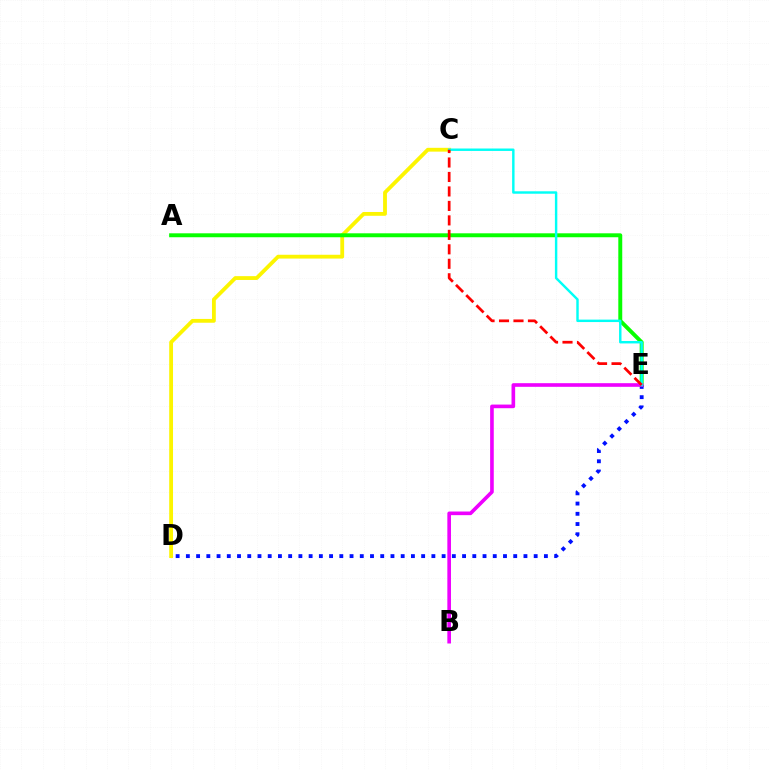{('C', 'D'): [{'color': '#fcf500', 'line_style': 'solid', 'thickness': 2.74}], ('A', 'E'): [{'color': '#08ff00', 'line_style': 'solid', 'thickness': 2.84}], ('D', 'E'): [{'color': '#0010ff', 'line_style': 'dotted', 'thickness': 2.78}], ('B', 'E'): [{'color': '#ee00ff', 'line_style': 'solid', 'thickness': 2.62}], ('C', 'E'): [{'color': '#00fff6', 'line_style': 'solid', 'thickness': 1.75}, {'color': '#ff0000', 'line_style': 'dashed', 'thickness': 1.97}]}